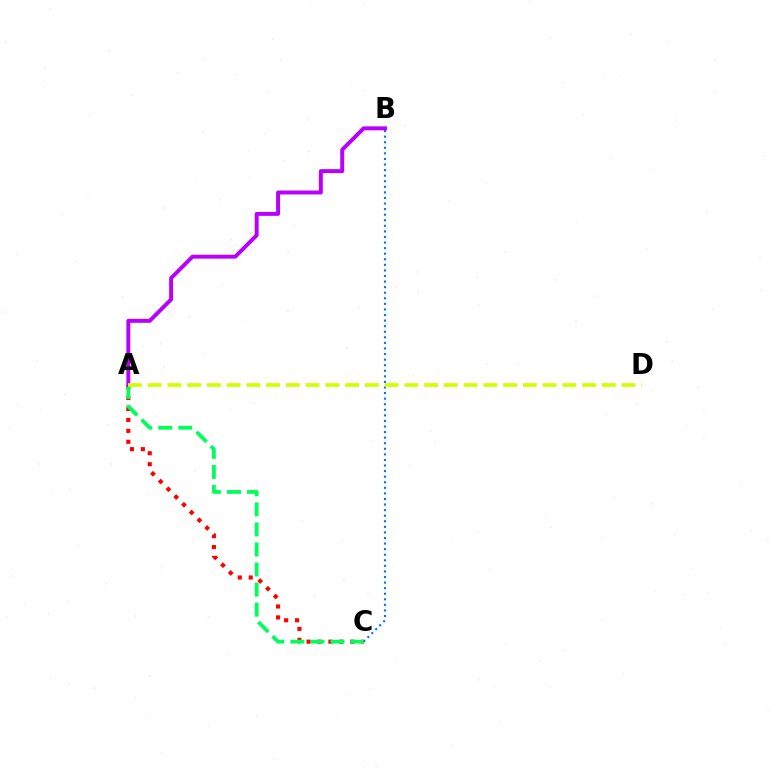{('B', 'C'): [{'color': '#0074ff', 'line_style': 'dotted', 'thickness': 1.51}], ('A', 'C'): [{'color': '#ff0000', 'line_style': 'dotted', 'thickness': 2.97}, {'color': '#00ff5c', 'line_style': 'dashed', 'thickness': 2.72}], ('A', 'B'): [{'color': '#b900ff', 'line_style': 'solid', 'thickness': 2.84}], ('A', 'D'): [{'color': '#d1ff00', 'line_style': 'dashed', 'thickness': 2.68}]}